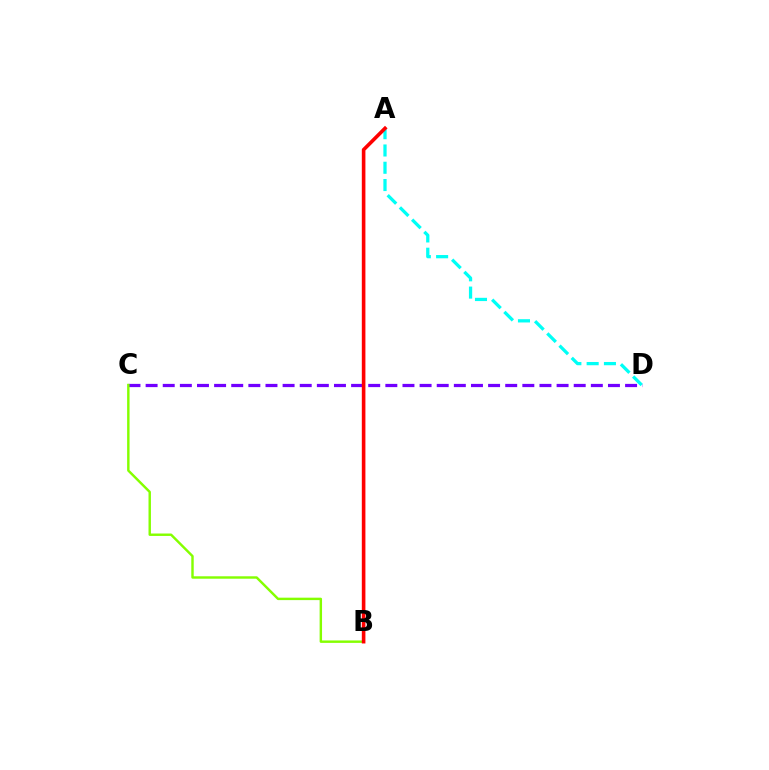{('C', 'D'): [{'color': '#7200ff', 'line_style': 'dashed', 'thickness': 2.33}], ('B', 'C'): [{'color': '#84ff00', 'line_style': 'solid', 'thickness': 1.75}], ('A', 'D'): [{'color': '#00fff6', 'line_style': 'dashed', 'thickness': 2.35}], ('A', 'B'): [{'color': '#ff0000', 'line_style': 'solid', 'thickness': 2.59}]}